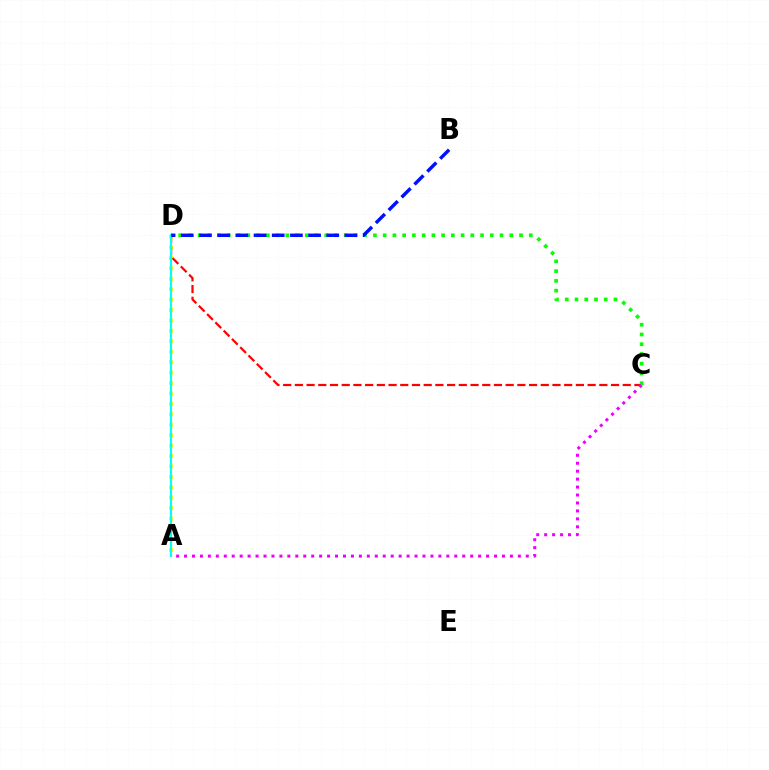{('A', 'D'): [{'color': '#fcf500', 'line_style': 'dotted', 'thickness': 2.83}, {'color': '#00fff6', 'line_style': 'solid', 'thickness': 1.56}], ('C', 'D'): [{'color': '#ff0000', 'line_style': 'dashed', 'thickness': 1.59}, {'color': '#08ff00', 'line_style': 'dotted', 'thickness': 2.65}], ('A', 'C'): [{'color': '#ee00ff', 'line_style': 'dotted', 'thickness': 2.16}], ('B', 'D'): [{'color': '#0010ff', 'line_style': 'dashed', 'thickness': 2.47}]}